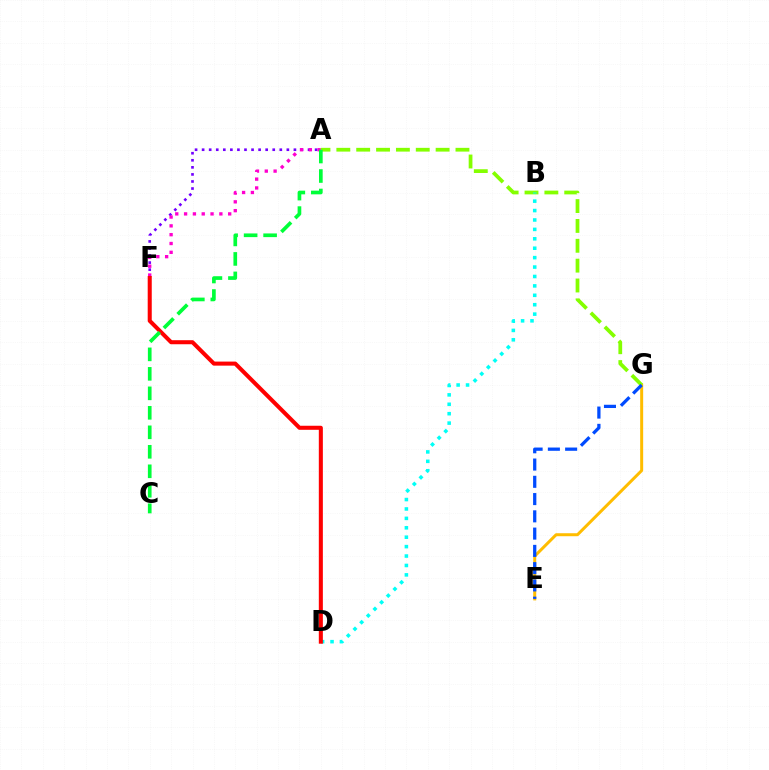{('A', 'F'): [{'color': '#7200ff', 'line_style': 'dotted', 'thickness': 1.92}, {'color': '#ff00cf', 'line_style': 'dotted', 'thickness': 2.4}], ('E', 'G'): [{'color': '#ffbd00', 'line_style': 'solid', 'thickness': 2.15}, {'color': '#004bff', 'line_style': 'dashed', 'thickness': 2.35}], ('A', 'G'): [{'color': '#84ff00', 'line_style': 'dashed', 'thickness': 2.7}], ('B', 'D'): [{'color': '#00fff6', 'line_style': 'dotted', 'thickness': 2.56}], ('D', 'F'): [{'color': '#ff0000', 'line_style': 'solid', 'thickness': 2.91}], ('A', 'C'): [{'color': '#00ff39', 'line_style': 'dashed', 'thickness': 2.65}]}